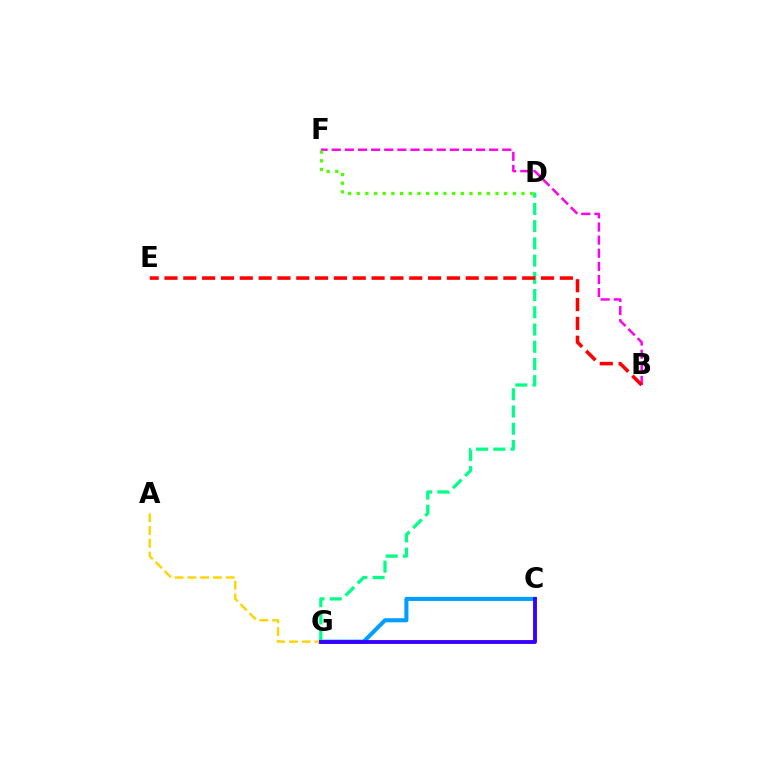{('C', 'G'): [{'color': '#009eff', 'line_style': 'solid', 'thickness': 2.93}, {'color': '#3700ff', 'line_style': 'solid', 'thickness': 2.77}], ('A', 'G'): [{'color': '#ffd500', 'line_style': 'dashed', 'thickness': 1.73}], ('B', 'F'): [{'color': '#ff00ed', 'line_style': 'dashed', 'thickness': 1.78}], ('D', 'G'): [{'color': '#00ff86', 'line_style': 'dashed', 'thickness': 2.34}], ('D', 'F'): [{'color': '#4fff00', 'line_style': 'dotted', 'thickness': 2.36}], ('B', 'E'): [{'color': '#ff0000', 'line_style': 'dashed', 'thickness': 2.56}]}